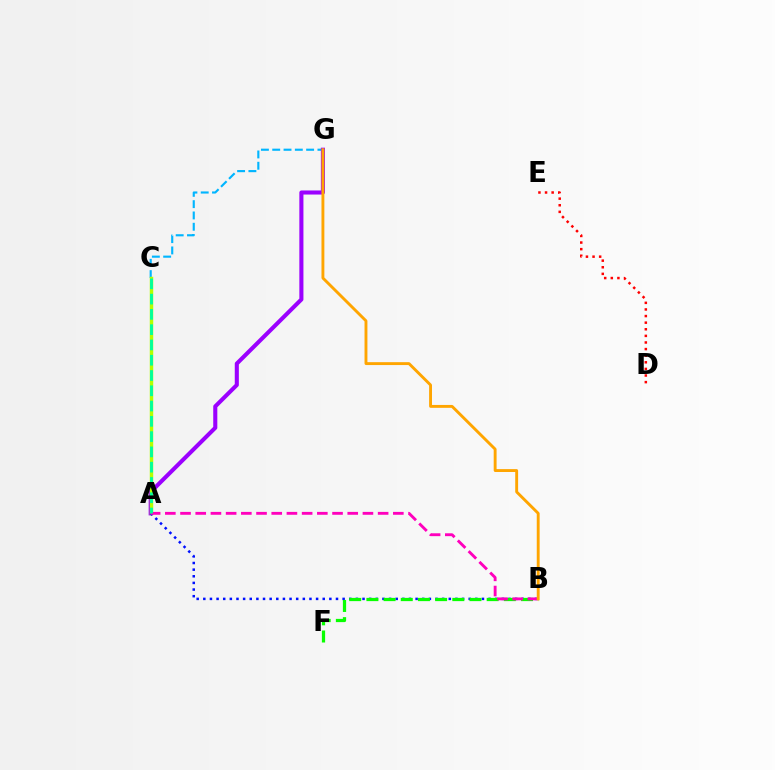{('C', 'G'): [{'color': '#00b5ff', 'line_style': 'dashed', 'thickness': 1.54}], ('A', 'G'): [{'color': '#9b00ff', 'line_style': 'solid', 'thickness': 2.94}], ('A', 'C'): [{'color': '#b3ff00', 'line_style': 'solid', 'thickness': 2.49}, {'color': '#00ff9d', 'line_style': 'dashed', 'thickness': 2.08}], ('D', 'E'): [{'color': '#ff0000', 'line_style': 'dotted', 'thickness': 1.8}], ('A', 'B'): [{'color': '#0010ff', 'line_style': 'dotted', 'thickness': 1.8}, {'color': '#ff00bd', 'line_style': 'dashed', 'thickness': 2.06}], ('B', 'F'): [{'color': '#08ff00', 'line_style': 'dashed', 'thickness': 2.33}], ('B', 'G'): [{'color': '#ffa500', 'line_style': 'solid', 'thickness': 2.08}]}